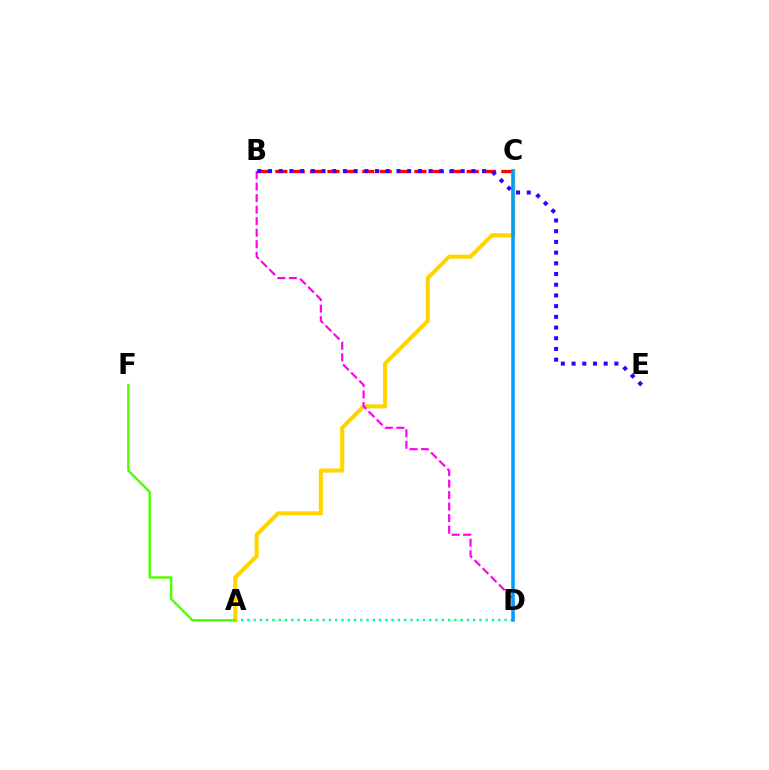{('A', 'D'): [{'color': '#00ff86', 'line_style': 'dotted', 'thickness': 1.7}], ('A', 'C'): [{'color': '#ffd500', 'line_style': 'solid', 'thickness': 2.95}], ('B', 'C'): [{'color': '#ff0000', 'line_style': 'dashed', 'thickness': 2.36}], ('A', 'F'): [{'color': '#4fff00', 'line_style': 'solid', 'thickness': 1.75}], ('B', 'D'): [{'color': '#ff00ed', 'line_style': 'dashed', 'thickness': 1.56}], ('C', 'D'): [{'color': '#009eff', 'line_style': 'solid', 'thickness': 2.52}], ('B', 'E'): [{'color': '#3700ff', 'line_style': 'dotted', 'thickness': 2.91}]}